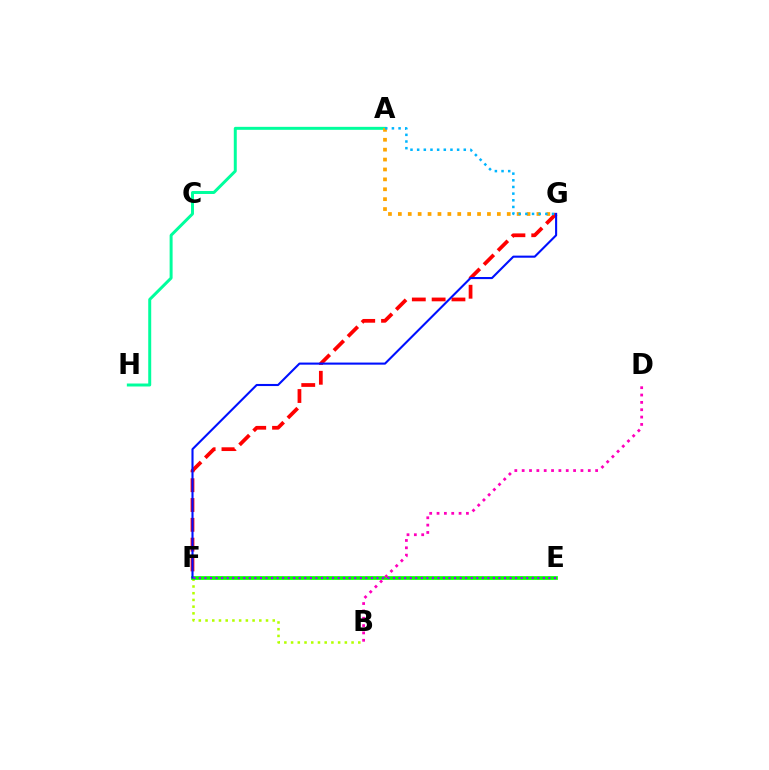{('A', 'H'): [{'color': '#00ff9d', 'line_style': 'solid', 'thickness': 2.14}], ('F', 'G'): [{'color': '#ff0000', 'line_style': 'dashed', 'thickness': 2.69}, {'color': '#0010ff', 'line_style': 'solid', 'thickness': 1.51}], ('B', 'F'): [{'color': '#b3ff00', 'line_style': 'dotted', 'thickness': 1.83}], ('A', 'G'): [{'color': '#ffa500', 'line_style': 'dotted', 'thickness': 2.69}, {'color': '#00b5ff', 'line_style': 'dotted', 'thickness': 1.81}], ('E', 'F'): [{'color': '#08ff00', 'line_style': 'solid', 'thickness': 2.66}, {'color': '#9b00ff', 'line_style': 'dotted', 'thickness': 1.51}], ('B', 'D'): [{'color': '#ff00bd', 'line_style': 'dotted', 'thickness': 2.0}]}